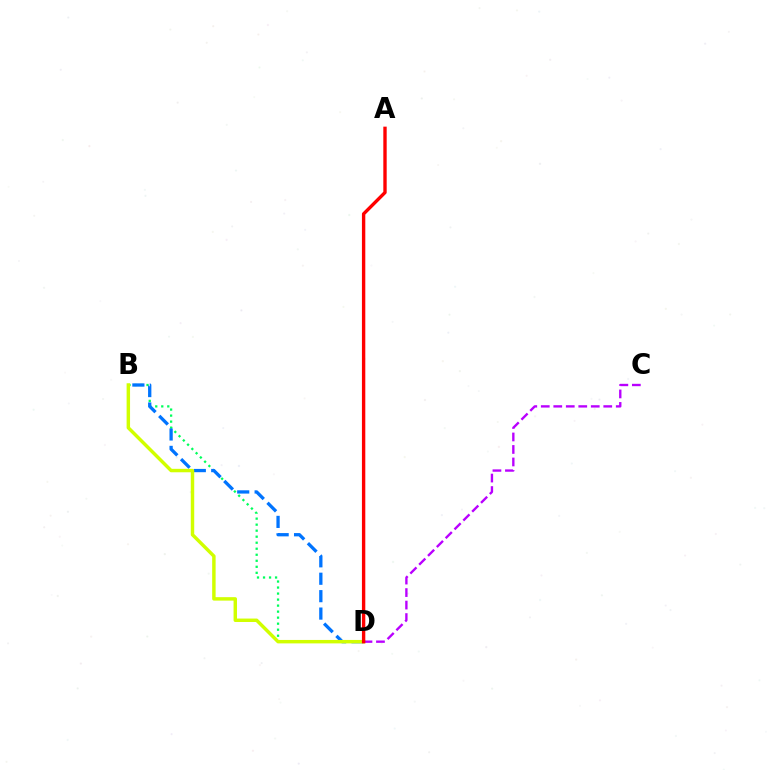{('B', 'D'): [{'color': '#00ff5c', 'line_style': 'dotted', 'thickness': 1.64}, {'color': '#0074ff', 'line_style': 'dashed', 'thickness': 2.37}, {'color': '#d1ff00', 'line_style': 'solid', 'thickness': 2.48}], ('C', 'D'): [{'color': '#b900ff', 'line_style': 'dashed', 'thickness': 1.7}], ('A', 'D'): [{'color': '#ff0000', 'line_style': 'solid', 'thickness': 2.43}]}